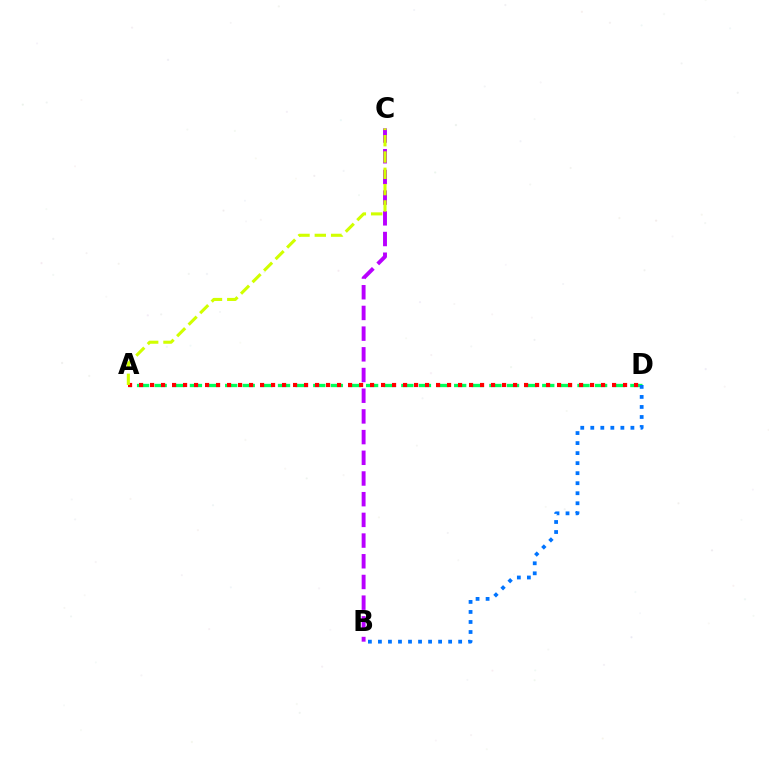{('A', 'D'): [{'color': '#00ff5c', 'line_style': 'dashed', 'thickness': 2.39}, {'color': '#ff0000', 'line_style': 'dotted', 'thickness': 2.99}], ('B', 'C'): [{'color': '#b900ff', 'line_style': 'dashed', 'thickness': 2.81}], ('A', 'C'): [{'color': '#d1ff00', 'line_style': 'dashed', 'thickness': 2.21}], ('B', 'D'): [{'color': '#0074ff', 'line_style': 'dotted', 'thickness': 2.73}]}